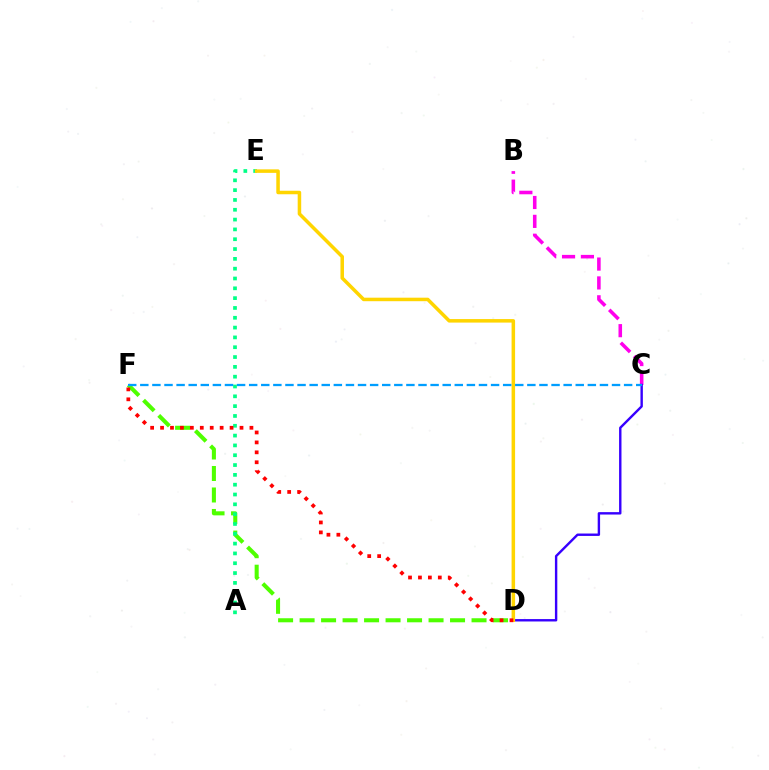{('D', 'F'): [{'color': '#4fff00', 'line_style': 'dashed', 'thickness': 2.92}, {'color': '#ff0000', 'line_style': 'dotted', 'thickness': 2.7}], ('B', 'C'): [{'color': '#ff00ed', 'line_style': 'dashed', 'thickness': 2.56}], ('A', 'E'): [{'color': '#00ff86', 'line_style': 'dotted', 'thickness': 2.67}], ('C', 'D'): [{'color': '#3700ff', 'line_style': 'solid', 'thickness': 1.73}], ('D', 'E'): [{'color': '#ffd500', 'line_style': 'solid', 'thickness': 2.53}], ('C', 'F'): [{'color': '#009eff', 'line_style': 'dashed', 'thickness': 1.64}]}